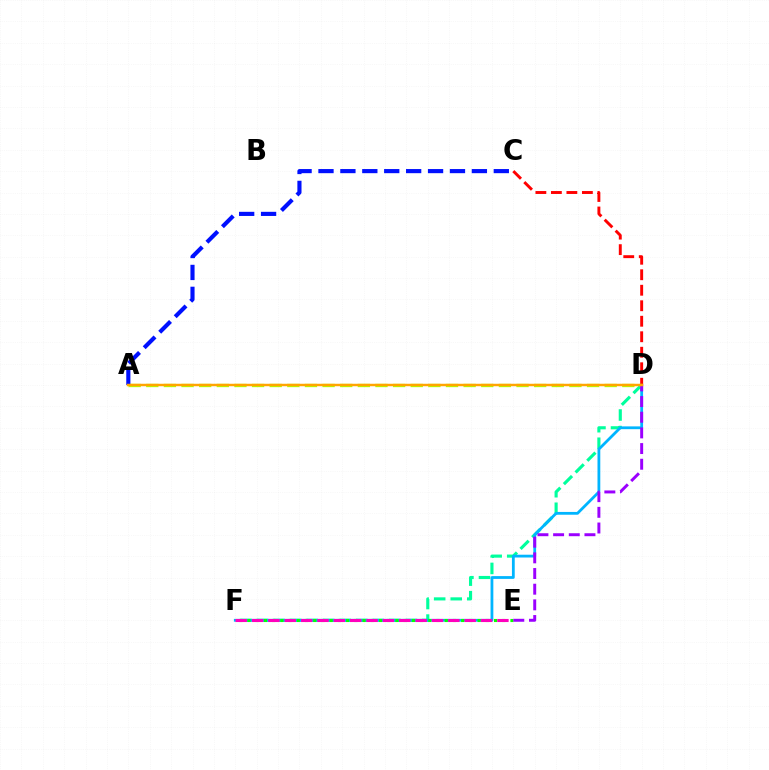{('D', 'F'): [{'color': '#00ff9d', 'line_style': 'dashed', 'thickness': 2.25}, {'color': '#00b5ff', 'line_style': 'solid', 'thickness': 2.01}], ('E', 'F'): [{'color': '#08ff00', 'line_style': 'dotted', 'thickness': 2.23}, {'color': '#ff00bd', 'line_style': 'dashed', 'thickness': 2.22}], ('C', 'D'): [{'color': '#ff0000', 'line_style': 'dashed', 'thickness': 2.11}], ('A', 'D'): [{'color': '#b3ff00', 'line_style': 'dashed', 'thickness': 2.4}, {'color': '#ffa500', 'line_style': 'solid', 'thickness': 1.77}], ('A', 'C'): [{'color': '#0010ff', 'line_style': 'dashed', 'thickness': 2.98}], ('D', 'E'): [{'color': '#9b00ff', 'line_style': 'dashed', 'thickness': 2.13}]}